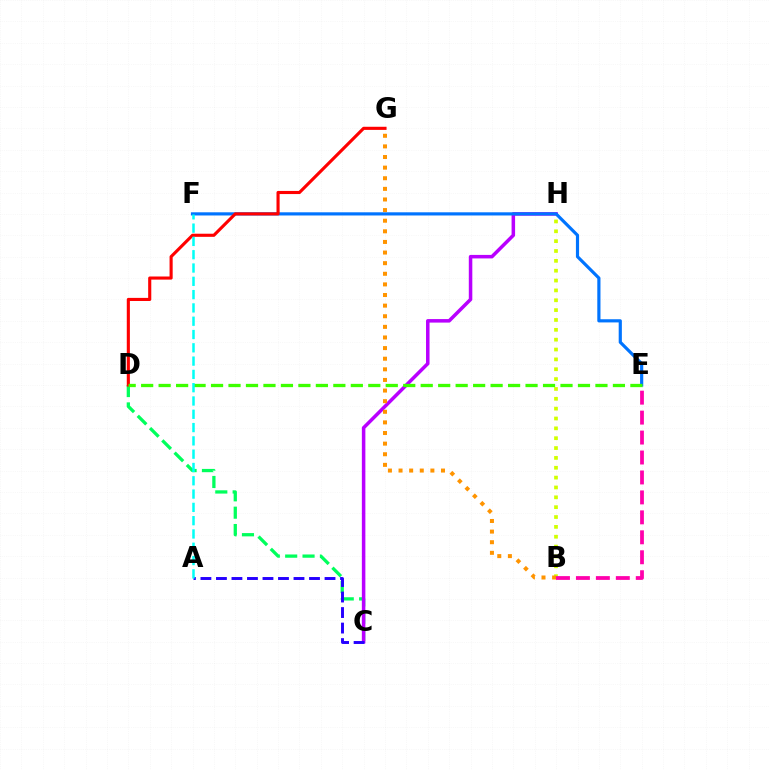{('C', 'D'): [{'color': '#00ff5c', 'line_style': 'dashed', 'thickness': 2.36}], ('C', 'H'): [{'color': '#b900ff', 'line_style': 'solid', 'thickness': 2.53}], ('B', 'H'): [{'color': '#d1ff00', 'line_style': 'dotted', 'thickness': 2.68}], ('E', 'F'): [{'color': '#0074ff', 'line_style': 'solid', 'thickness': 2.29}], ('D', 'G'): [{'color': '#ff0000', 'line_style': 'solid', 'thickness': 2.24}], ('A', 'C'): [{'color': '#2500ff', 'line_style': 'dashed', 'thickness': 2.11}], ('B', 'G'): [{'color': '#ff9400', 'line_style': 'dotted', 'thickness': 2.88}], ('D', 'E'): [{'color': '#3dff00', 'line_style': 'dashed', 'thickness': 2.37}], ('A', 'F'): [{'color': '#00fff6', 'line_style': 'dashed', 'thickness': 1.81}], ('B', 'E'): [{'color': '#ff00ac', 'line_style': 'dashed', 'thickness': 2.71}]}